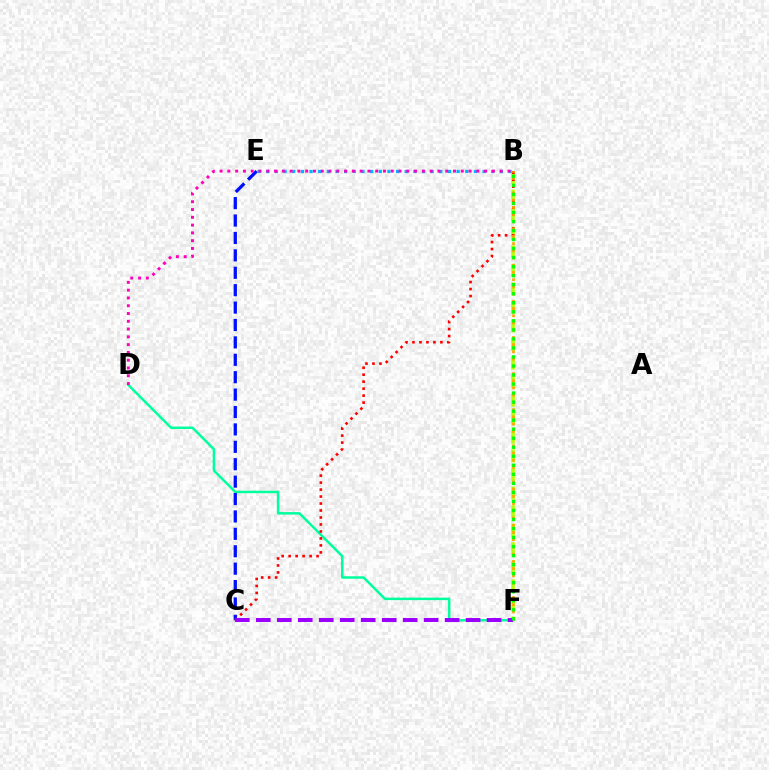{('B', 'F'): [{'color': '#b3ff00', 'line_style': 'dashed', 'thickness': 2.52}, {'color': '#ffa500', 'line_style': 'dotted', 'thickness': 1.96}, {'color': '#08ff00', 'line_style': 'dotted', 'thickness': 2.45}], ('D', 'F'): [{'color': '#00ff9d', 'line_style': 'solid', 'thickness': 1.79}], ('C', 'E'): [{'color': '#0010ff', 'line_style': 'dashed', 'thickness': 2.36}], ('B', 'C'): [{'color': '#ff0000', 'line_style': 'dotted', 'thickness': 1.9}], ('B', 'E'): [{'color': '#00b5ff', 'line_style': 'dotted', 'thickness': 2.35}], ('C', 'F'): [{'color': '#9b00ff', 'line_style': 'dashed', 'thickness': 2.85}], ('B', 'D'): [{'color': '#ff00bd', 'line_style': 'dotted', 'thickness': 2.11}]}